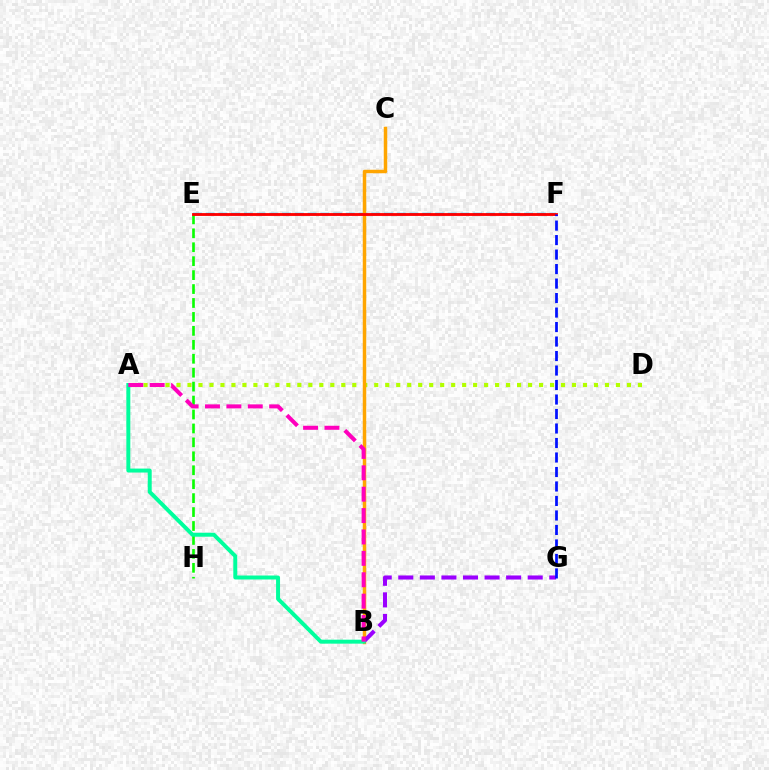{('A', 'D'): [{'color': '#b3ff00', 'line_style': 'dotted', 'thickness': 2.98}], ('E', 'F'): [{'color': '#00b5ff', 'line_style': 'dashed', 'thickness': 1.73}, {'color': '#ff0000', 'line_style': 'solid', 'thickness': 2.05}], ('E', 'H'): [{'color': '#08ff00', 'line_style': 'dashed', 'thickness': 1.89}], ('B', 'C'): [{'color': '#ffa500', 'line_style': 'solid', 'thickness': 2.5}], ('B', 'G'): [{'color': '#9b00ff', 'line_style': 'dashed', 'thickness': 2.93}], ('A', 'B'): [{'color': '#00ff9d', 'line_style': 'solid', 'thickness': 2.85}, {'color': '#ff00bd', 'line_style': 'dashed', 'thickness': 2.91}], ('F', 'G'): [{'color': '#0010ff', 'line_style': 'dashed', 'thickness': 1.97}]}